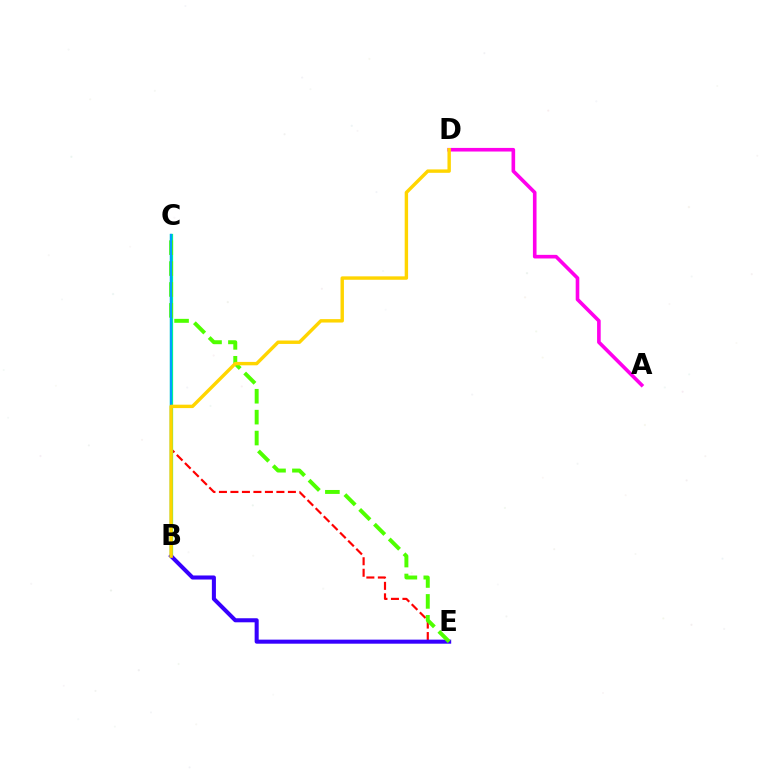{('C', 'E'): [{'color': '#ff0000', 'line_style': 'dashed', 'thickness': 1.56}, {'color': '#4fff00', 'line_style': 'dashed', 'thickness': 2.84}], ('B', 'C'): [{'color': '#00ff86', 'line_style': 'solid', 'thickness': 2.34}, {'color': '#009eff', 'line_style': 'solid', 'thickness': 1.68}], ('A', 'D'): [{'color': '#ff00ed', 'line_style': 'solid', 'thickness': 2.6}], ('B', 'E'): [{'color': '#3700ff', 'line_style': 'solid', 'thickness': 2.92}], ('B', 'D'): [{'color': '#ffd500', 'line_style': 'solid', 'thickness': 2.46}]}